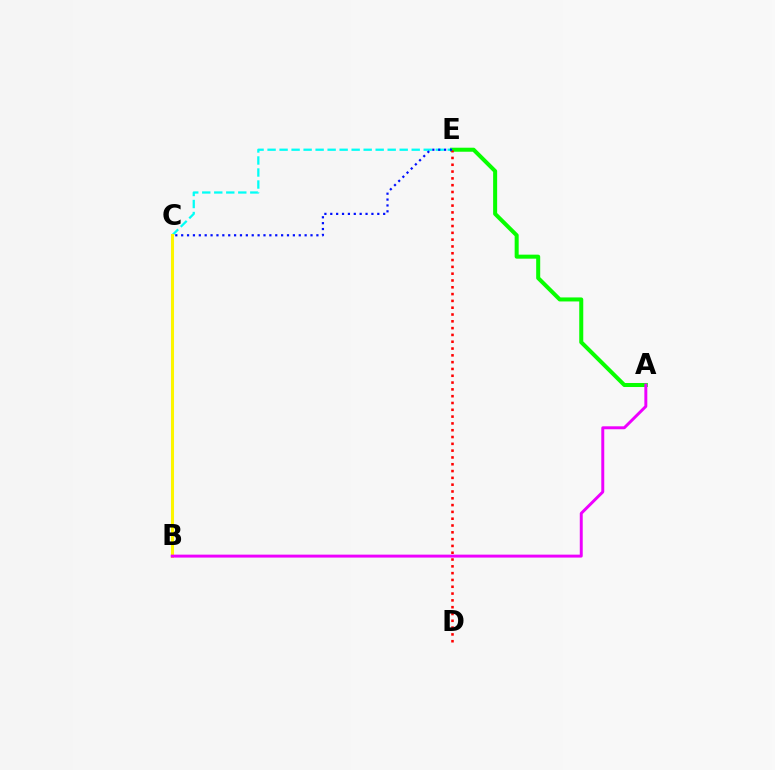{('A', 'E'): [{'color': '#08ff00', 'line_style': 'solid', 'thickness': 2.89}], ('C', 'E'): [{'color': '#00fff6', 'line_style': 'dashed', 'thickness': 1.63}, {'color': '#0010ff', 'line_style': 'dotted', 'thickness': 1.6}], ('D', 'E'): [{'color': '#ff0000', 'line_style': 'dotted', 'thickness': 1.85}], ('B', 'C'): [{'color': '#fcf500', 'line_style': 'solid', 'thickness': 2.2}], ('A', 'B'): [{'color': '#ee00ff', 'line_style': 'solid', 'thickness': 2.12}]}